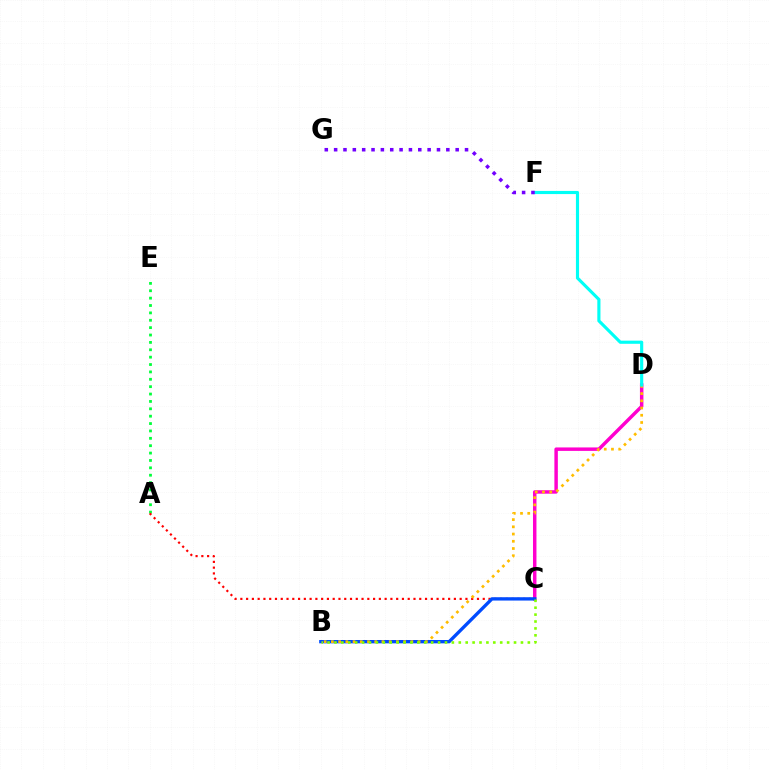{('C', 'D'): [{'color': '#ff00cf', 'line_style': 'solid', 'thickness': 2.49}], ('A', 'E'): [{'color': '#00ff39', 'line_style': 'dotted', 'thickness': 2.0}], ('A', 'C'): [{'color': '#ff0000', 'line_style': 'dotted', 'thickness': 1.57}], ('B', 'C'): [{'color': '#004bff', 'line_style': 'solid', 'thickness': 2.4}, {'color': '#84ff00', 'line_style': 'dotted', 'thickness': 1.88}], ('B', 'D'): [{'color': '#ffbd00', 'line_style': 'dotted', 'thickness': 1.96}], ('D', 'F'): [{'color': '#00fff6', 'line_style': 'solid', 'thickness': 2.26}], ('F', 'G'): [{'color': '#7200ff', 'line_style': 'dotted', 'thickness': 2.54}]}